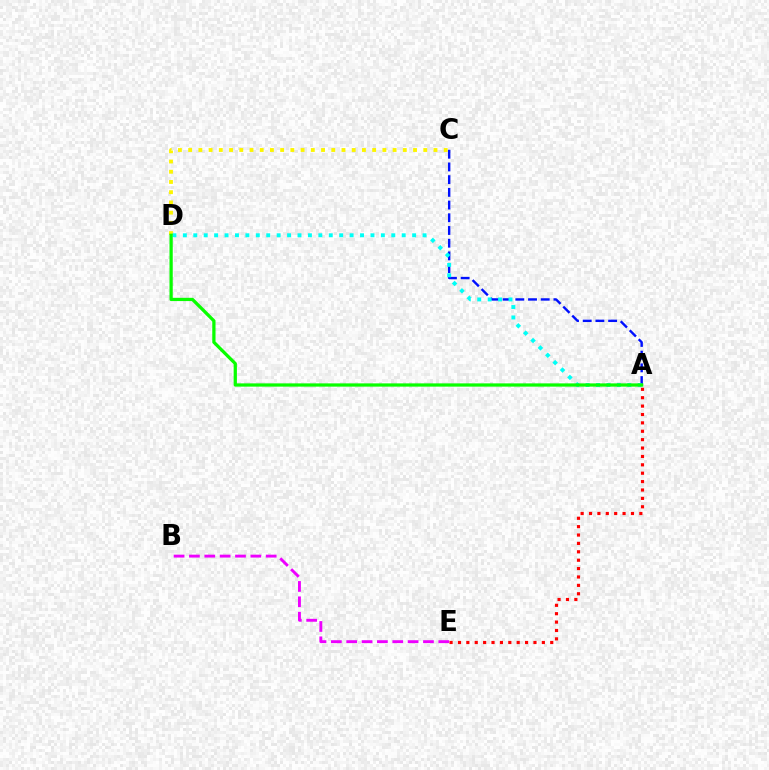{('C', 'D'): [{'color': '#fcf500', 'line_style': 'dotted', 'thickness': 2.78}], ('A', 'C'): [{'color': '#0010ff', 'line_style': 'dashed', 'thickness': 1.73}], ('A', 'D'): [{'color': '#00fff6', 'line_style': 'dotted', 'thickness': 2.83}, {'color': '#08ff00', 'line_style': 'solid', 'thickness': 2.34}], ('A', 'E'): [{'color': '#ff0000', 'line_style': 'dotted', 'thickness': 2.28}], ('B', 'E'): [{'color': '#ee00ff', 'line_style': 'dashed', 'thickness': 2.09}]}